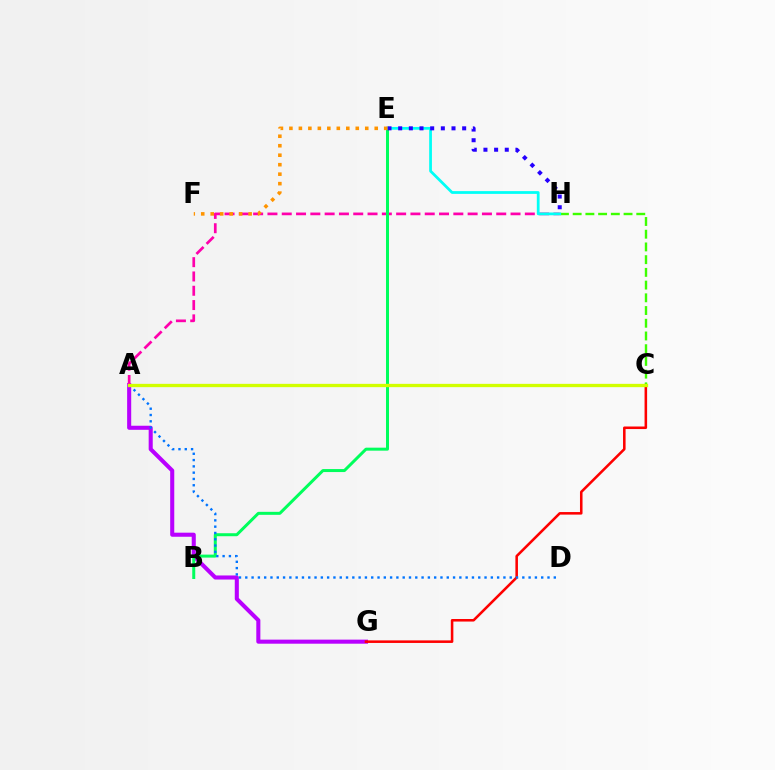{('A', 'G'): [{'color': '#b900ff', 'line_style': 'solid', 'thickness': 2.93}], ('C', 'G'): [{'color': '#ff0000', 'line_style': 'solid', 'thickness': 1.84}], ('A', 'H'): [{'color': '#ff00ac', 'line_style': 'dashed', 'thickness': 1.94}], ('B', 'E'): [{'color': '#00ff5c', 'line_style': 'solid', 'thickness': 2.16}], ('C', 'H'): [{'color': '#3dff00', 'line_style': 'dashed', 'thickness': 1.73}], ('E', 'H'): [{'color': '#00fff6', 'line_style': 'solid', 'thickness': 1.99}, {'color': '#2500ff', 'line_style': 'dotted', 'thickness': 2.9}], ('A', 'D'): [{'color': '#0074ff', 'line_style': 'dotted', 'thickness': 1.71}], ('E', 'F'): [{'color': '#ff9400', 'line_style': 'dotted', 'thickness': 2.58}], ('A', 'C'): [{'color': '#d1ff00', 'line_style': 'solid', 'thickness': 2.38}]}